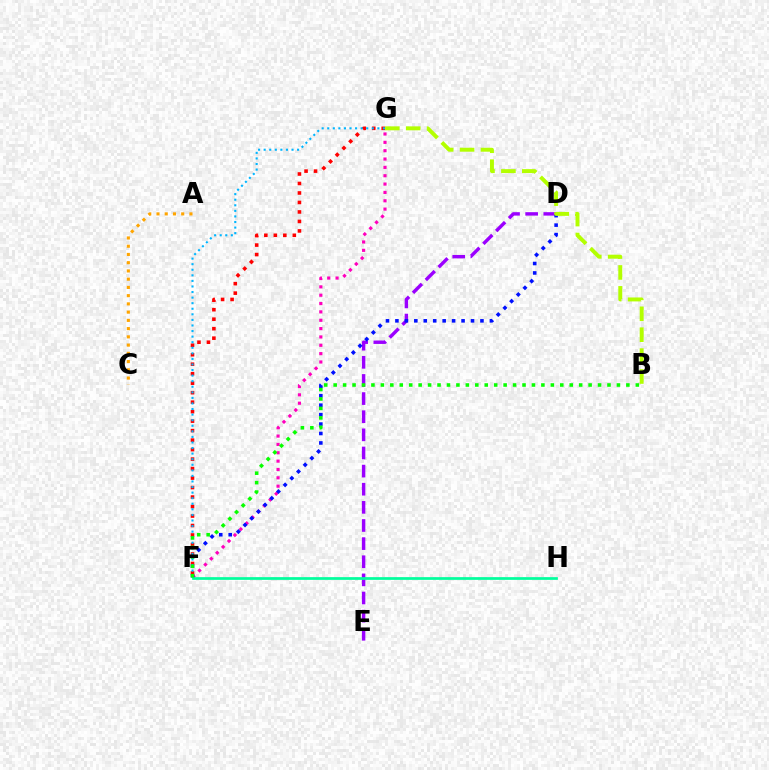{('F', 'G'): [{'color': '#ff00bd', 'line_style': 'dotted', 'thickness': 2.27}, {'color': '#ff0000', 'line_style': 'dotted', 'thickness': 2.58}, {'color': '#00b5ff', 'line_style': 'dotted', 'thickness': 1.51}], ('D', 'E'): [{'color': '#9b00ff', 'line_style': 'dashed', 'thickness': 2.46}], ('A', 'C'): [{'color': '#ffa500', 'line_style': 'dotted', 'thickness': 2.24}], ('D', 'F'): [{'color': '#0010ff', 'line_style': 'dotted', 'thickness': 2.57}], ('B', 'G'): [{'color': '#b3ff00', 'line_style': 'dashed', 'thickness': 2.84}], ('F', 'H'): [{'color': '#00ff9d', 'line_style': 'solid', 'thickness': 1.96}], ('B', 'F'): [{'color': '#08ff00', 'line_style': 'dotted', 'thickness': 2.57}]}